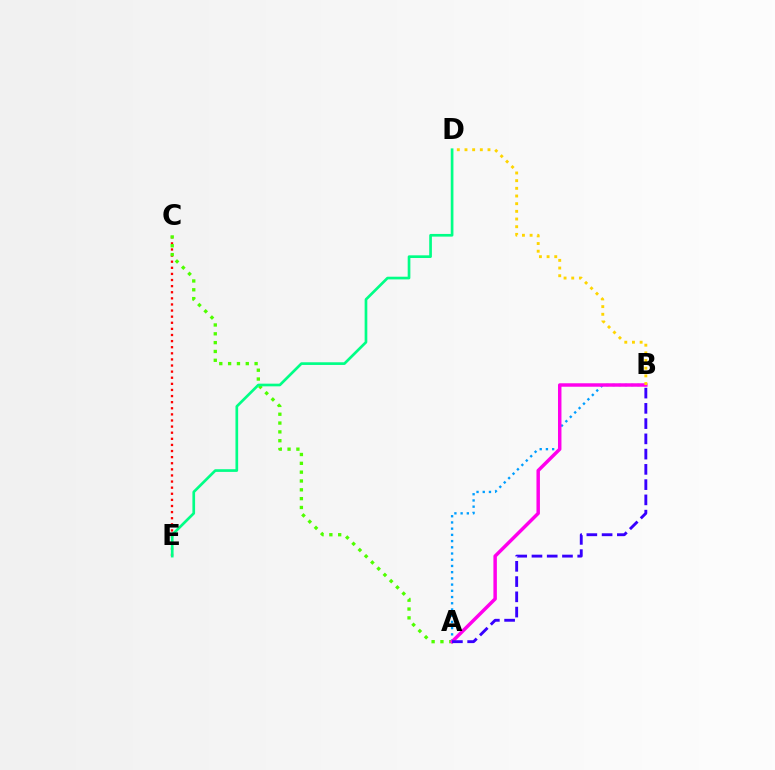{('C', 'E'): [{'color': '#ff0000', 'line_style': 'dotted', 'thickness': 1.66}], ('A', 'C'): [{'color': '#4fff00', 'line_style': 'dotted', 'thickness': 2.4}], ('A', 'B'): [{'color': '#009eff', 'line_style': 'dotted', 'thickness': 1.69}, {'color': '#ff00ed', 'line_style': 'solid', 'thickness': 2.49}, {'color': '#3700ff', 'line_style': 'dashed', 'thickness': 2.07}], ('D', 'E'): [{'color': '#00ff86', 'line_style': 'solid', 'thickness': 1.93}], ('B', 'D'): [{'color': '#ffd500', 'line_style': 'dotted', 'thickness': 2.08}]}